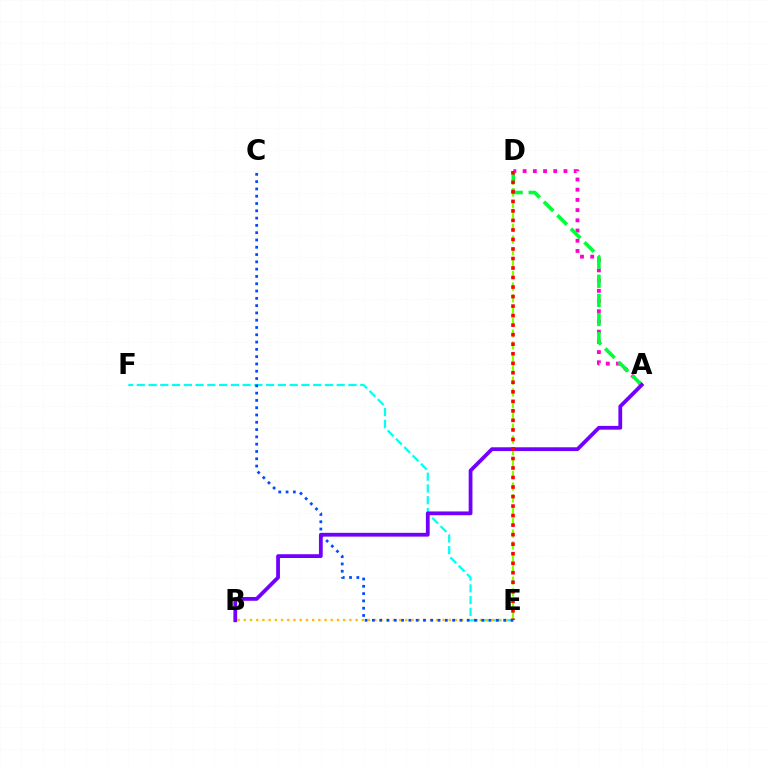{('D', 'E'): [{'color': '#84ff00', 'line_style': 'dashed', 'thickness': 1.6}, {'color': '#ff0000', 'line_style': 'dotted', 'thickness': 2.59}], ('E', 'F'): [{'color': '#00fff6', 'line_style': 'dashed', 'thickness': 1.6}], ('B', 'E'): [{'color': '#ffbd00', 'line_style': 'dotted', 'thickness': 1.69}], ('C', 'E'): [{'color': '#004bff', 'line_style': 'dotted', 'thickness': 1.98}], ('A', 'D'): [{'color': '#ff00cf', 'line_style': 'dotted', 'thickness': 2.77}, {'color': '#00ff39', 'line_style': 'dashed', 'thickness': 2.6}], ('A', 'B'): [{'color': '#7200ff', 'line_style': 'solid', 'thickness': 2.72}]}